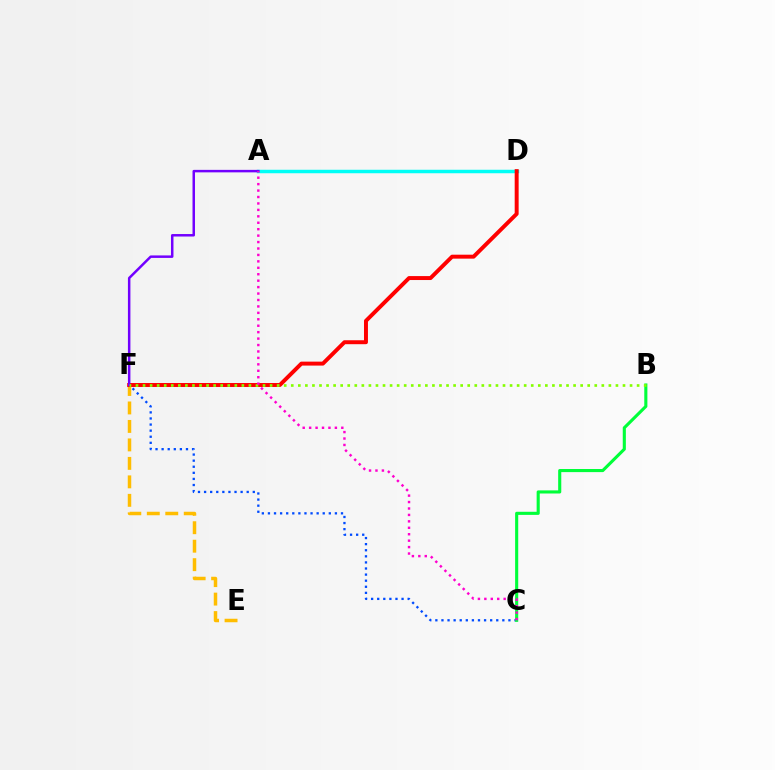{('E', 'F'): [{'color': '#ffbd00', 'line_style': 'dashed', 'thickness': 2.51}], ('C', 'F'): [{'color': '#004bff', 'line_style': 'dotted', 'thickness': 1.65}], ('A', 'D'): [{'color': '#00fff6', 'line_style': 'solid', 'thickness': 2.5}], ('B', 'C'): [{'color': '#00ff39', 'line_style': 'solid', 'thickness': 2.24}], ('D', 'F'): [{'color': '#ff0000', 'line_style': 'solid', 'thickness': 2.84}], ('A', 'F'): [{'color': '#7200ff', 'line_style': 'solid', 'thickness': 1.79}], ('B', 'F'): [{'color': '#84ff00', 'line_style': 'dotted', 'thickness': 1.92}], ('A', 'C'): [{'color': '#ff00cf', 'line_style': 'dotted', 'thickness': 1.75}]}